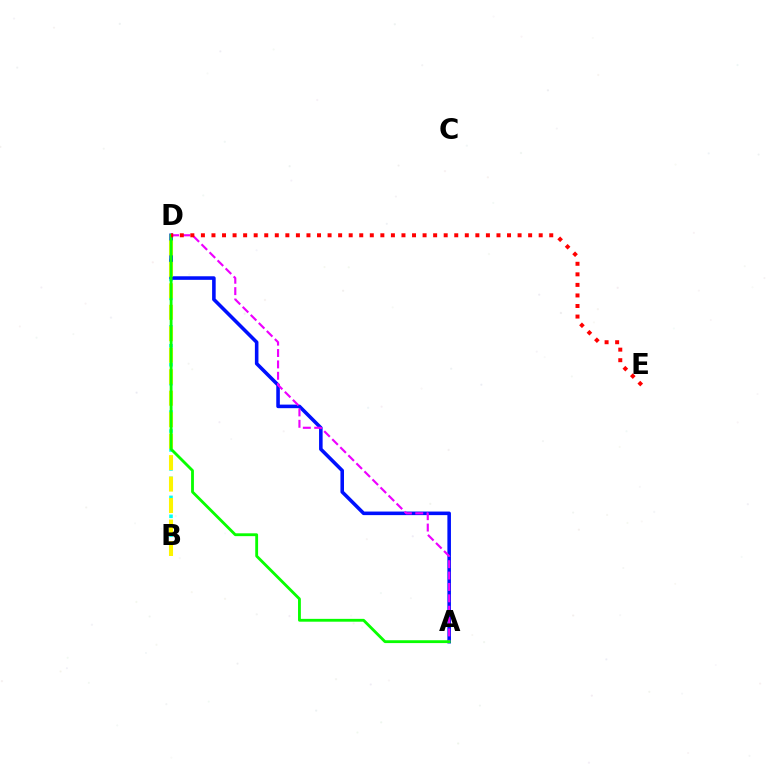{('B', 'D'): [{'color': '#00fff6', 'line_style': 'dotted', 'thickness': 2.57}, {'color': '#fcf500', 'line_style': 'dashed', 'thickness': 2.92}], ('A', 'D'): [{'color': '#0010ff', 'line_style': 'solid', 'thickness': 2.57}, {'color': '#ee00ff', 'line_style': 'dashed', 'thickness': 1.55}, {'color': '#08ff00', 'line_style': 'solid', 'thickness': 2.04}], ('D', 'E'): [{'color': '#ff0000', 'line_style': 'dotted', 'thickness': 2.87}]}